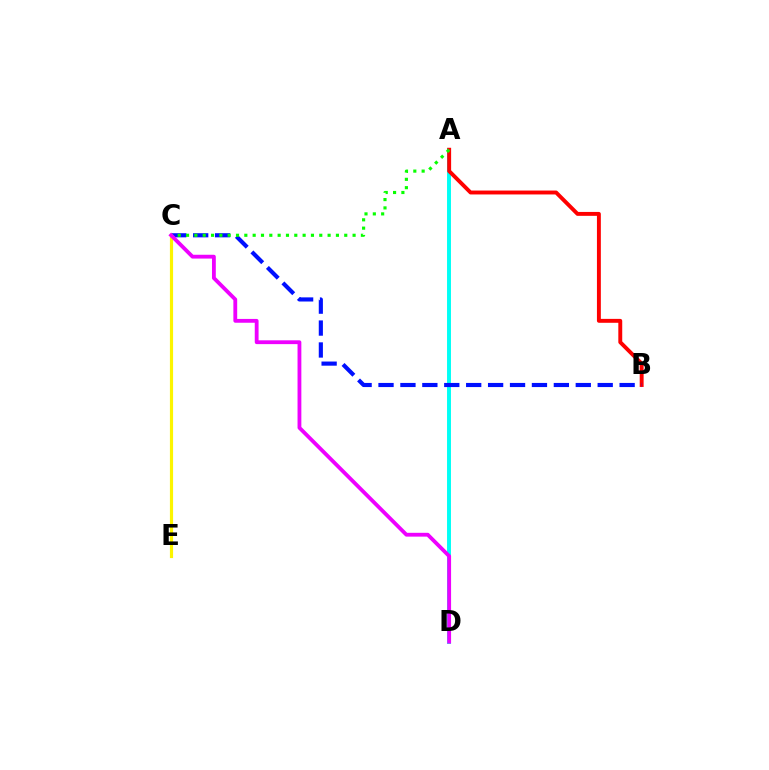{('A', 'D'): [{'color': '#00fff6', 'line_style': 'solid', 'thickness': 2.83}], ('C', 'E'): [{'color': '#fcf500', 'line_style': 'solid', 'thickness': 2.29}], ('A', 'B'): [{'color': '#ff0000', 'line_style': 'solid', 'thickness': 2.81}], ('B', 'C'): [{'color': '#0010ff', 'line_style': 'dashed', 'thickness': 2.98}], ('A', 'C'): [{'color': '#08ff00', 'line_style': 'dotted', 'thickness': 2.26}], ('C', 'D'): [{'color': '#ee00ff', 'line_style': 'solid', 'thickness': 2.75}]}